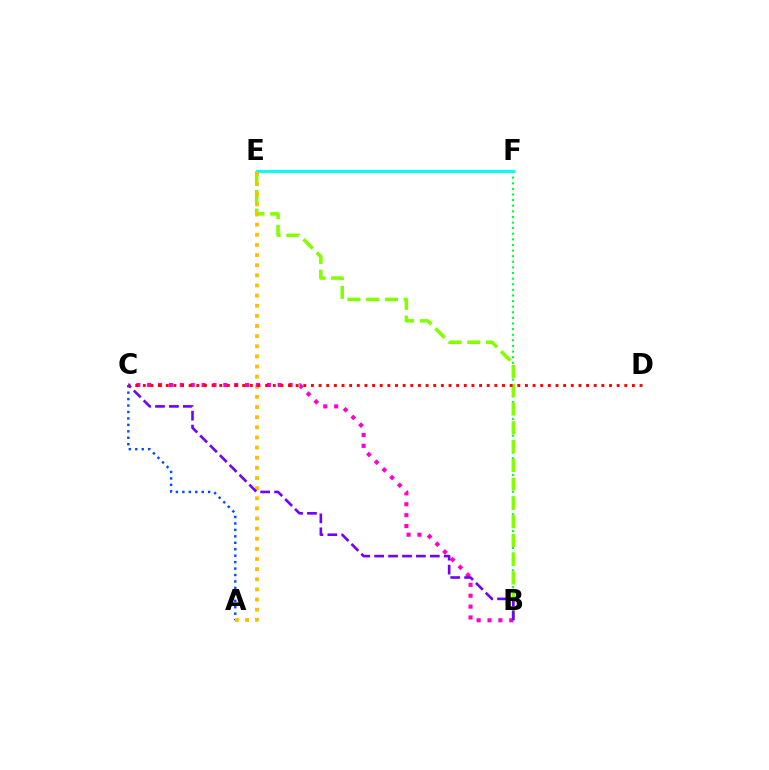{('A', 'C'): [{'color': '#004bff', 'line_style': 'dotted', 'thickness': 1.75}], ('B', 'F'): [{'color': '#00ff39', 'line_style': 'dotted', 'thickness': 1.52}], ('B', 'E'): [{'color': '#84ff00', 'line_style': 'dashed', 'thickness': 2.55}], ('E', 'F'): [{'color': '#00fff6', 'line_style': 'solid', 'thickness': 2.1}], ('A', 'E'): [{'color': '#ffbd00', 'line_style': 'dotted', 'thickness': 2.75}], ('B', 'C'): [{'color': '#ff00cf', 'line_style': 'dotted', 'thickness': 2.96}, {'color': '#7200ff', 'line_style': 'dashed', 'thickness': 1.89}], ('C', 'D'): [{'color': '#ff0000', 'line_style': 'dotted', 'thickness': 2.08}]}